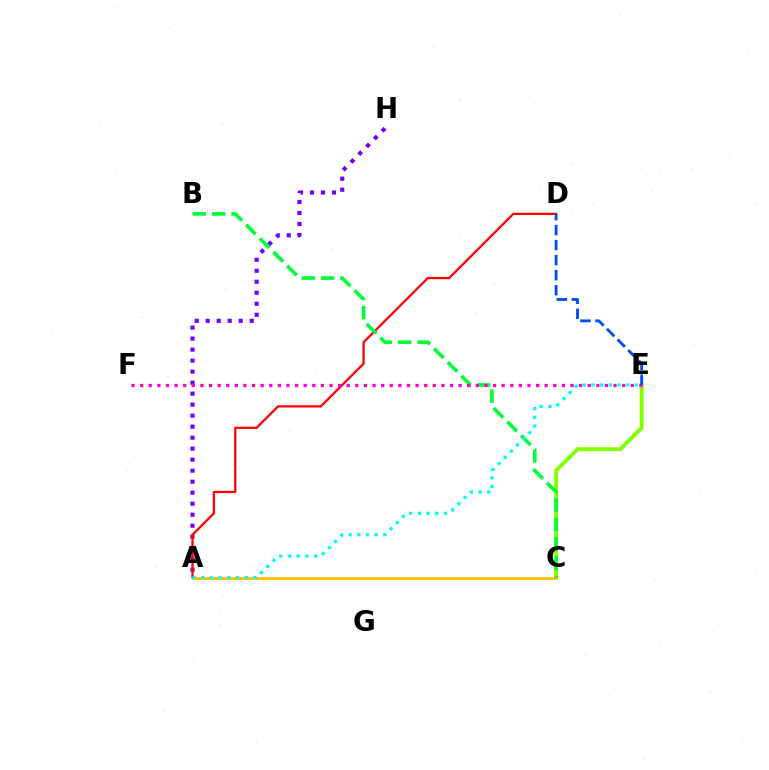{('C', 'E'): [{'color': '#84ff00', 'line_style': 'solid', 'thickness': 2.83}], ('A', 'C'): [{'color': '#ffbd00', 'line_style': 'solid', 'thickness': 2.01}], ('A', 'H'): [{'color': '#7200ff', 'line_style': 'dotted', 'thickness': 2.99}], ('A', 'D'): [{'color': '#ff0000', 'line_style': 'solid', 'thickness': 1.62}], ('B', 'C'): [{'color': '#00ff39', 'line_style': 'dashed', 'thickness': 2.63}], ('E', 'F'): [{'color': '#ff00cf', 'line_style': 'dotted', 'thickness': 2.34}], ('D', 'E'): [{'color': '#004bff', 'line_style': 'dashed', 'thickness': 2.04}], ('A', 'E'): [{'color': '#00fff6', 'line_style': 'dotted', 'thickness': 2.36}]}